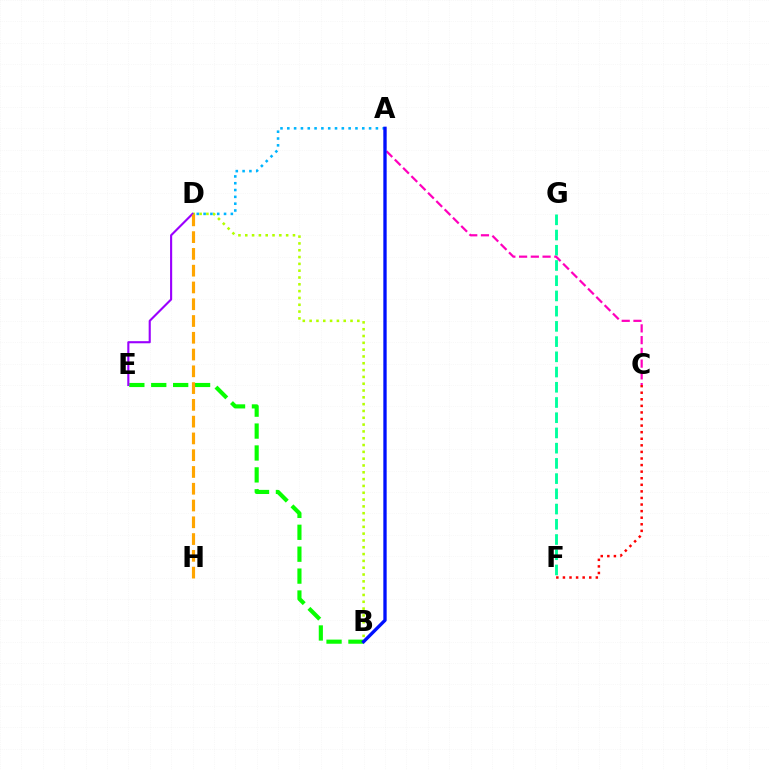{('F', 'G'): [{'color': '#00ff9d', 'line_style': 'dashed', 'thickness': 2.07}], ('A', 'C'): [{'color': '#ff00bd', 'line_style': 'dashed', 'thickness': 1.6}], ('A', 'D'): [{'color': '#00b5ff', 'line_style': 'dotted', 'thickness': 1.85}], ('B', 'D'): [{'color': '#b3ff00', 'line_style': 'dotted', 'thickness': 1.85}], ('B', 'E'): [{'color': '#08ff00', 'line_style': 'dashed', 'thickness': 2.98}], ('D', 'E'): [{'color': '#9b00ff', 'line_style': 'solid', 'thickness': 1.53}], ('C', 'F'): [{'color': '#ff0000', 'line_style': 'dotted', 'thickness': 1.79}], ('A', 'B'): [{'color': '#0010ff', 'line_style': 'solid', 'thickness': 2.4}], ('D', 'H'): [{'color': '#ffa500', 'line_style': 'dashed', 'thickness': 2.28}]}